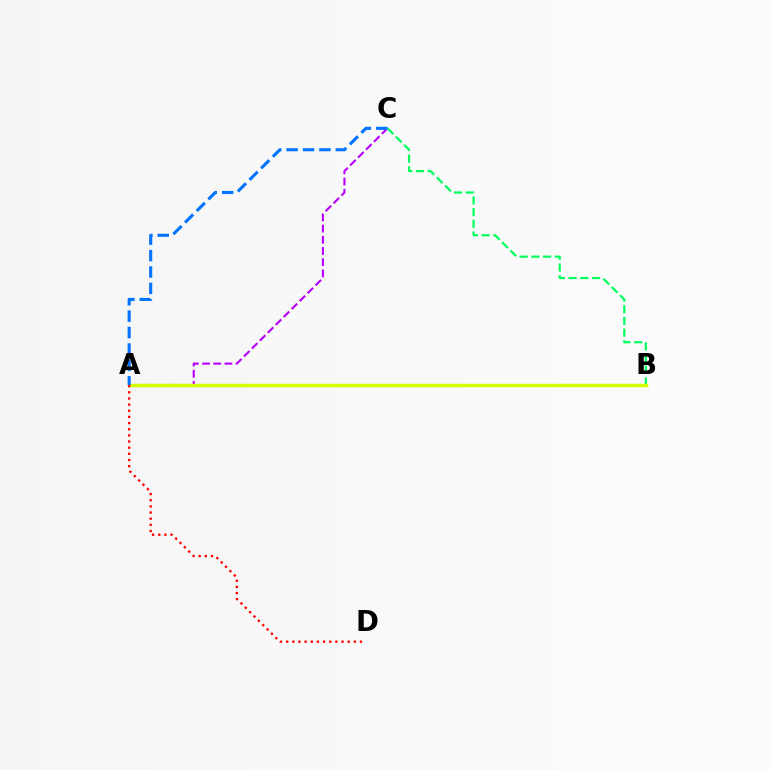{('A', 'C'): [{'color': '#b900ff', 'line_style': 'dashed', 'thickness': 1.52}, {'color': '#0074ff', 'line_style': 'dashed', 'thickness': 2.23}], ('B', 'C'): [{'color': '#00ff5c', 'line_style': 'dashed', 'thickness': 1.59}], ('A', 'B'): [{'color': '#d1ff00', 'line_style': 'solid', 'thickness': 2.49}], ('A', 'D'): [{'color': '#ff0000', 'line_style': 'dotted', 'thickness': 1.67}]}